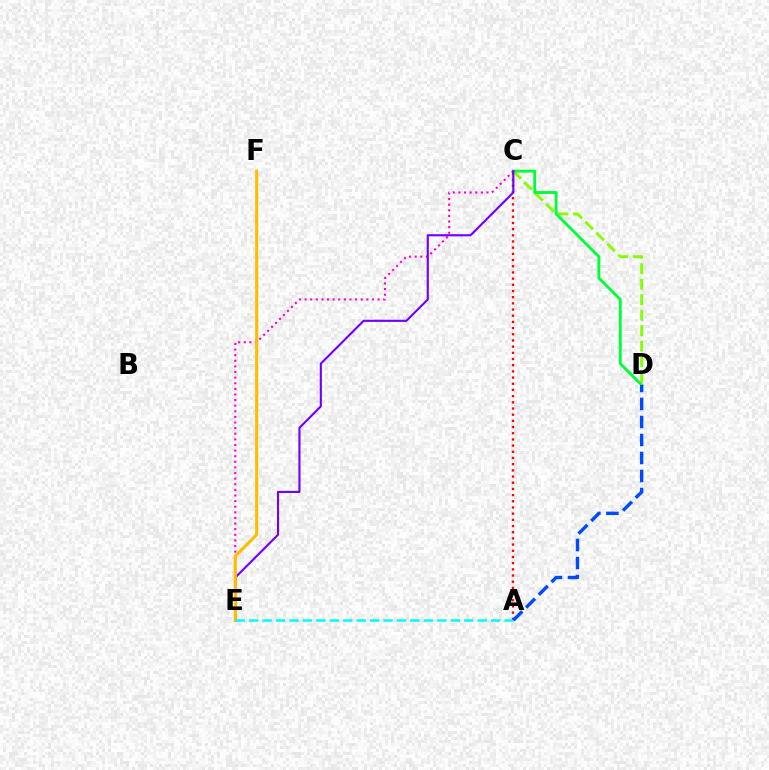{('A', 'C'): [{'color': '#ff0000', 'line_style': 'dotted', 'thickness': 1.68}], ('C', 'D'): [{'color': '#84ff00', 'line_style': 'dashed', 'thickness': 2.1}, {'color': '#00ff39', 'line_style': 'solid', 'thickness': 2.06}], ('C', 'E'): [{'color': '#ff00cf', 'line_style': 'dotted', 'thickness': 1.52}, {'color': '#7200ff', 'line_style': 'solid', 'thickness': 1.53}], ('E', 'F'): [{'color': '#ffbd00', 'line_style': 'solid', 'thickness': 2.21}], ('A', 'E'): [{'color': '#00fff6', 'line_style': 'dashed', 'thickness': 1.83}], ('A', 'D'): [{'color': '#004bff', 'line_style': 'dashed', 'thickness': 2.45}]}